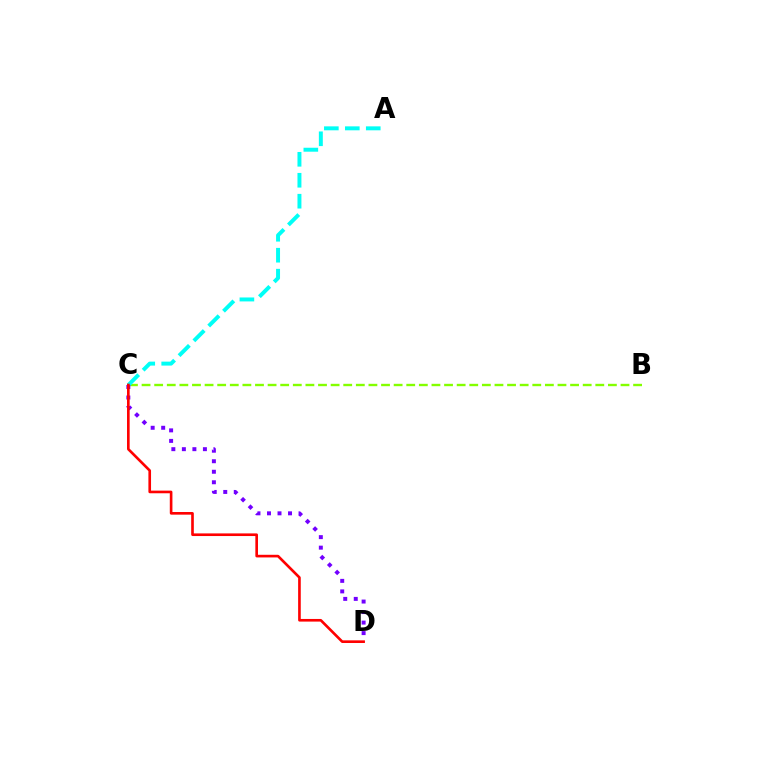{('B', 'C'): [{'color': '#84ff00', 'line_style': 'dashed', 'thickness': 1.71}], ('A', 'C'): [{'color': '#00fff6', 'line_style': 'dashed', 'thickness': 2.85}], ('C', 'D'): [{'color': '#7200ff', 'line_style': 'dotted', 'thickness': 2.86}, {'color': '#ff0000', 'line_style': 'solid', 'thickness': 1.9}]}